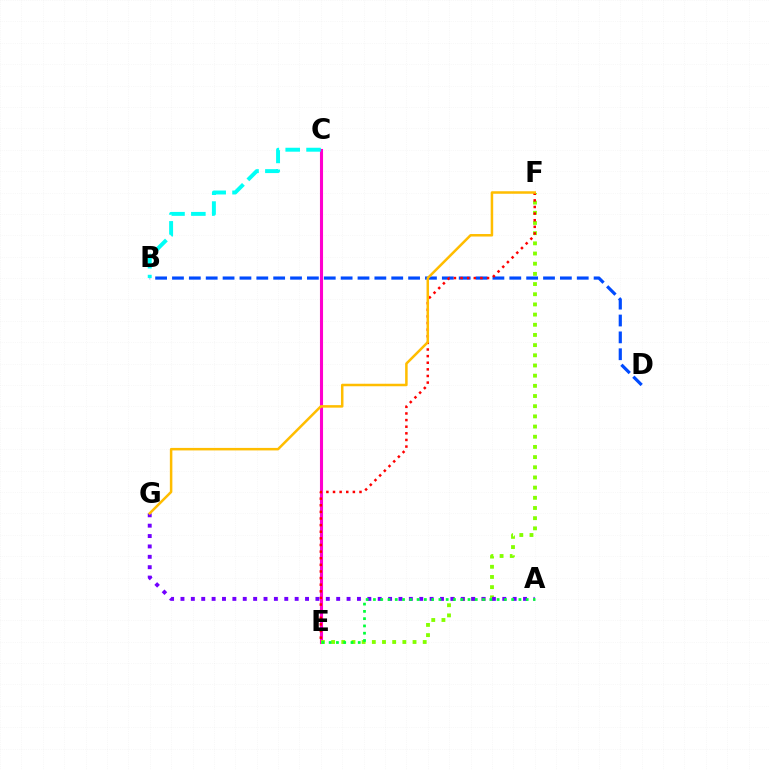{('B', 'D'): [{'color': '#004bff', 'line_style': 'dashed', 'thickness': 2.29}], ('C', 'E'): [{'color': '#ff00cf', 'line_style': 'solid', 'thickness': 2.22}], ('B', 'C'): [{'color': '#00fff6', 'line_style': 'dashed', 'thickness': 2.83}], ('E', 'F'): [{'color': '#84ff00', 'line_style': 'dotted', 'thickness': 2.77}, {'color': '#ff0000', 'line_style': 'dotted', 'thickness': 1.8}], ('A', 'G'): [{'color': '#7200ff', 'line_style': 'dotted', 'thickness': 2.82}], ('A', 'E'): [{'color': '#00ff39', 'line_style': 'dotted', 'thickness': 1.98}], ('F', 'G'): [{'color': '#ffbd00', 'line_style': 'solid', 'thickness': 1.81}]}